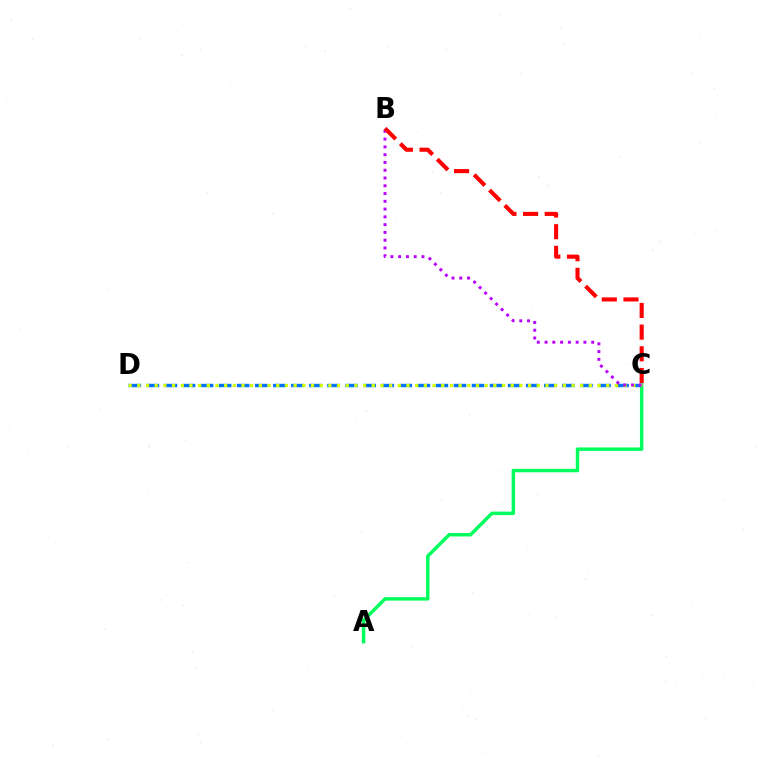{('A', 'C'): [{'color': '#00ff5c', 'line_style': 'solid', 'thickness': 2.48}], ('C', 'D'): [{'color': '#0074ff', 'line_style': 'dashed', 'thickness': 2.45}, {'color': '#d1ff00', 'line_style': 'dotted', 'thickness': 2.36}], ('B', 'C'): [{'color': '#b900ff', 'line_style': 'dotted', 'thickness': 2.11}, {'color': '#ff0000', 'line_style': 'dashed', 'thickness': 2.95}]}